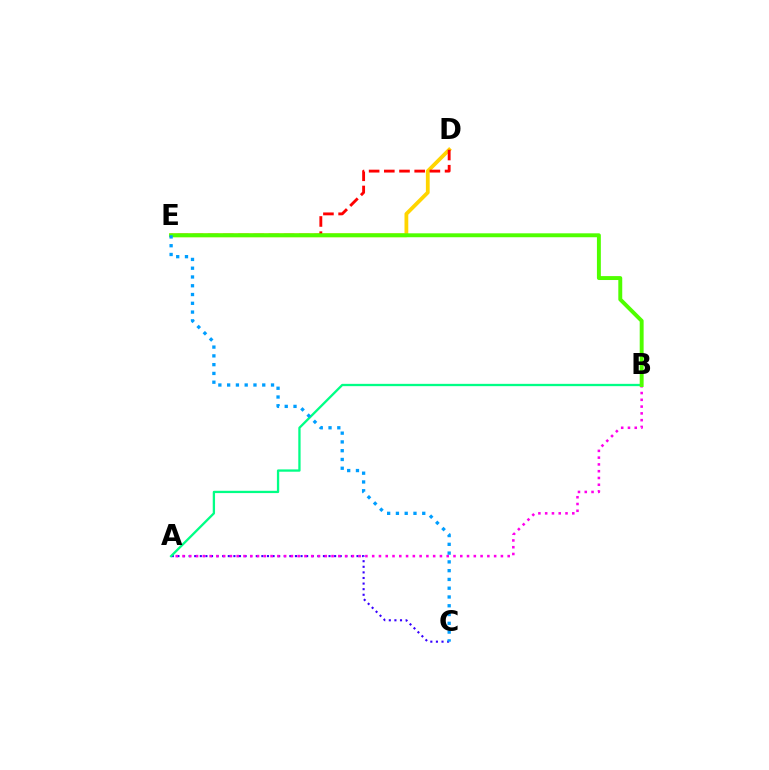{('A', 'C'): [{'color': '#3700ff', 'line_style': 'dotted', 'thickness': 1.52}], ('D', 'E'): [{'color': '#ffd500', 'line_style': 'solid', 'thickness': 2.73}, {'color': '#ff0000', 'line_style': 'dashed', 'thickness': 2.06}], ('A', 'B'): [{'color': '#ff00ed', 'line_style': 'dotted', 'thickness': 1.84}, {'color': '#00ff86', 'line_style': 'solid', 'thickness': 1.66}], ('B', 'E'): [{'color': '#4fff00', 'line_style': 'solid', 'thickness': 2.83}], ('C', 'E'): [{'color': '#009eff', 'line_style': 'dotted', 'thickness': 2.38}]}